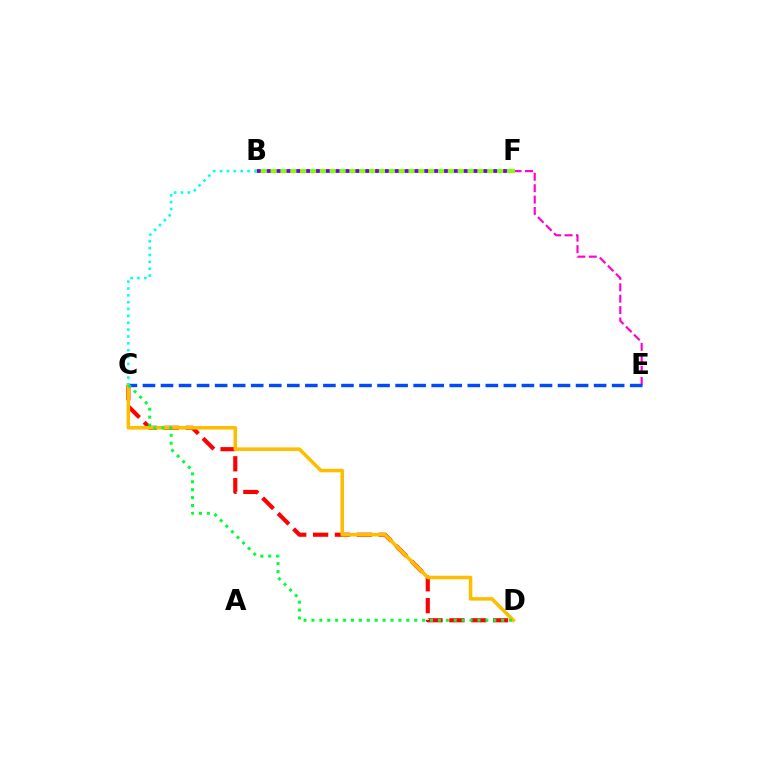{('E', 'F'): [{'color': '#ff00cf', 'line_style': 'dashed', 'thickness': 1.55}], ('C', 'D'): [{'color': '#ff0000', 'line_style': 'dashed', 'thickness': 2.97}, {'color': '#ffbd00', 'line_style': 'solid', 'thickness': 2.55}, {'color': '#00ff39', 'line_style': 'dotted', 'thickness': 2.15}], ('B', 'F'): [{'color': '#84ff00', 'line_style': 'solid', 'thickness': 2.82}, {'color': '#7200ff', 'line_style': 'dotted', 'thickness': 2.68}], ('C', 'E'): [{'color': '#004bff', 'line_style': 'dashed', 'thickness': 2.45}], ('B', 'C'): [{'color': '#00fff6', 'line_style': 'dotted', 'thickness': 1.86}]}